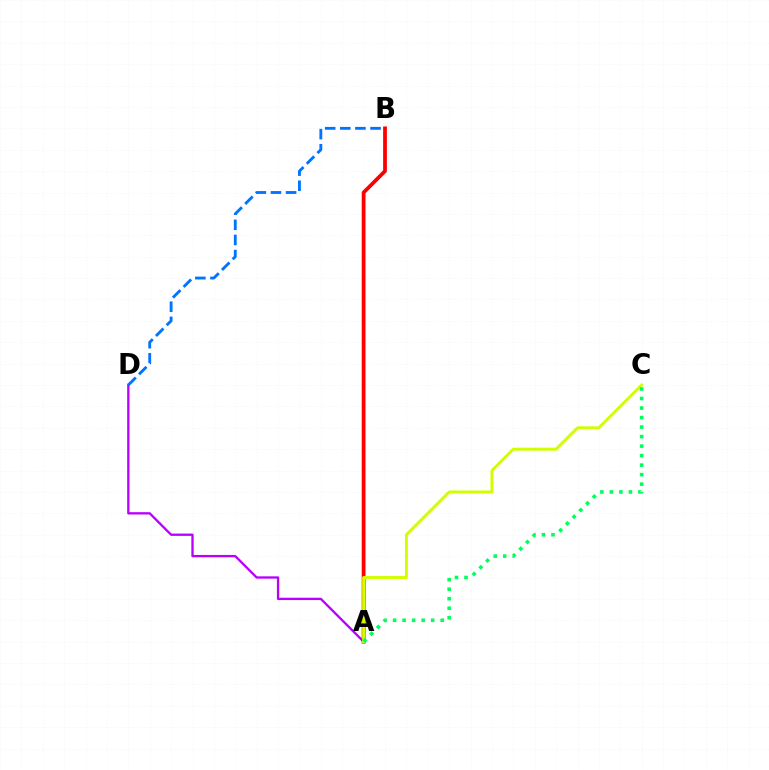{('A', 'B'): [{'color': '#ff0000', 'line_style': 'solid', 'thickness': 2.71}], ('A', 'D'): [{'color': '#b900ff', 'line_style': 'solid', 'thickness': 1.67}], ('A', 'C'): [{'color': '#d1ff00', 'line_style': 'solid', 'thickness': 2.12}, {'color': '#00ff5c', 'line_style': 'dotted', 'thickness': 2.59}], ('B', 'D'): [{'color': '#0074ff', 'line_style': 'dashed', 'thickness': 2.05}]}